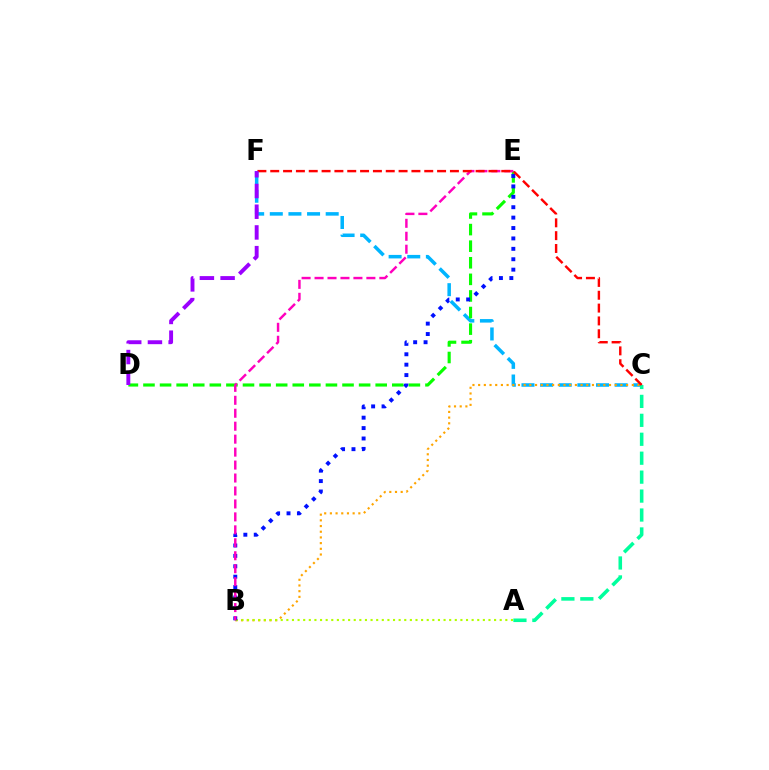{('C', 'F'): [{'color': '#00b5ff', 'line_style': 'dashed', 'thickness': 2.53}, {'color': '#ff0000', 'line_style': 'dashed', 'thickness': 1.74}], ('B', 'C'): [{'color': '#ffa500', 'line_style': 'dotted', 'thickness': 1.55}], ('D', 'E'): [{'color': '#08ff00', 'line_style': 'dashed', 'thickness': 2.25}], ('A', 'B'): [{'color': '#b3ff00', 'line_style': 'dotted', 'thickness': 1.53}], ('B', 'E'): [{'color': '#0010ff', 'line_style': 'dotted', 'thickness': 2.83}, {'color': '#ff00bd', 'line_style': 'dashed', 'thickness': 1.76}], ('A', 'C'): [{'color': '#00ff9d', 'line_style': 'dashed', 'thickness': 2.57}], ('D', 'F'): [{'color': '#9b00ff', 'line_style': 'dashed', 'thickness': 2.81}]}